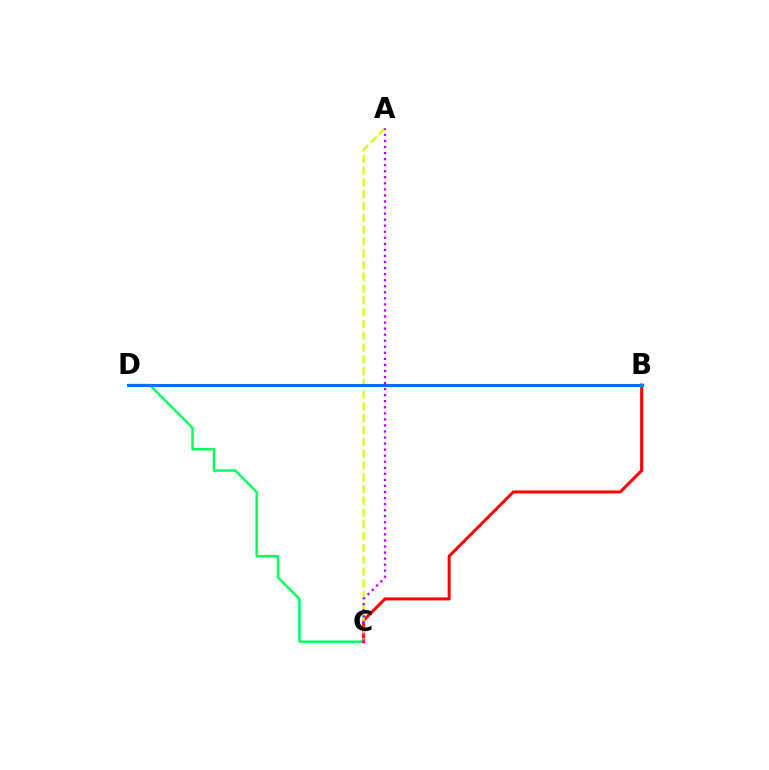{('C', 'D'): [{'color': '#00ff5c', 'line_style': 'solid', 'thickness': 1.75}], ('B', 'C'): [{'color': '#ff0000', 'line_style': 'solid', 'thickness': 2.17}], ('A', 'C'): [{'color': '#d1ff00', 'line_style': 'dashed', 'thickness': 1.6}, {'color': '#b900ff', 'line_style': 'dotted', 'thickness': 1.64}], ('B', 'D'): [{'color': '#0074ff', 'line_style': 'solid', 'thickness': 2.16}]}